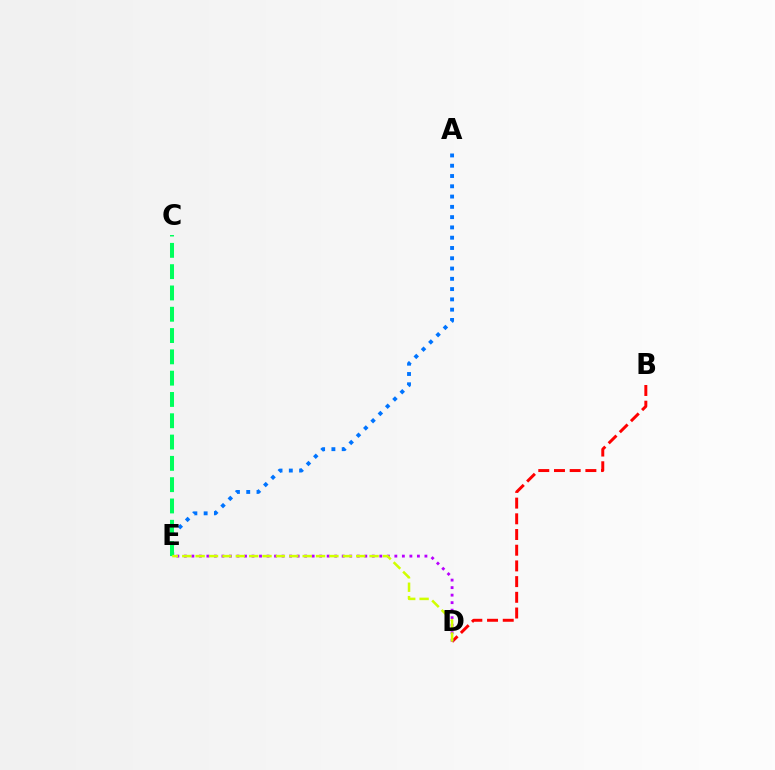{('B', 'D'): [{'color': '#ff0000', 'line_style': 'dashed', 'thickness': 2.13}], ('A', 'E'): [{'color': '#0074ff', 'line_style': 'dotted', 'thickness': 2.79}], ('D', 'E'): [{'color': '#b900ff', 'line_style': 'dotted', 'thickness': 2.04}, {'color': '#d1ff00', 'line_style': 'dashed', 'thickness': 1.82}], ('C', 'E'): [{'color': '#00ff5c', 'line_style': 'dashed', 'thickness': 2.89}]}